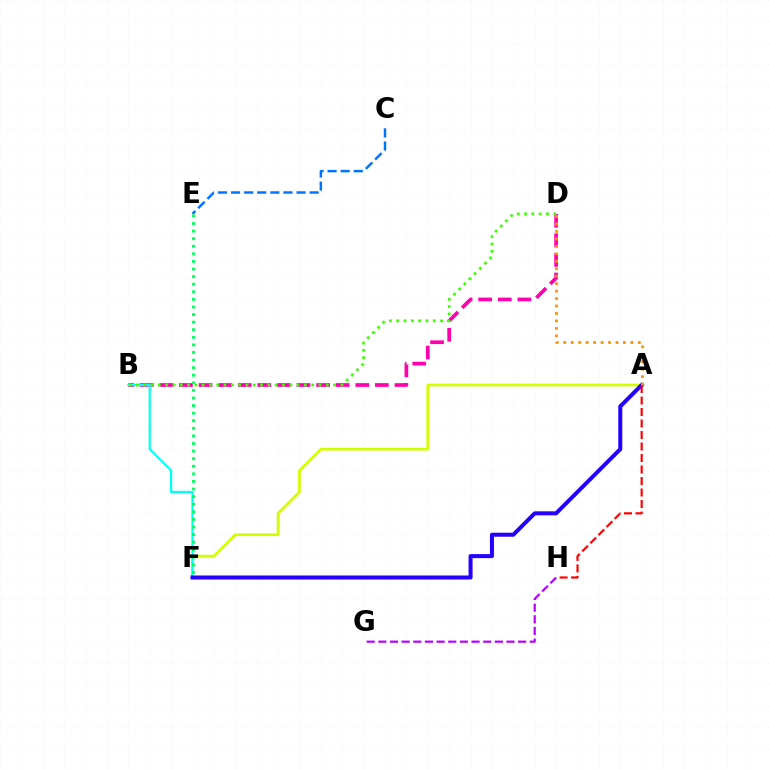{('B', 'D'): [{'color': '#ff00ac', 'line_style': 'dashed', 'thickness': 2.66}, {'color': '#3dff00', 'line_style': 'dotted', 'thickness': 1.98}], ('C', 'E'): [{'color': '#0074ff', 'line_style': 'dashed', 'thickness': 1.78}], ('A', 'F'): [{'color': '#d1ff00', 'line_style': 'solid', 'thickness': 1.95}, {'color': '#2500ff', 'line_style': 'solid', 'thickness': 2.9}], ('B', 'F'): [{'color': '#00fff6', 'line_style': 'solid', 'thickness': 1.6}], ('G', 'H'): [{'color': '#b900ff', 'line_style': 'dashed', 'thickness': 1.58}], ('E', 'F'): [{'color': '#00ff5c', 'line_style': 'dotted', 'thickness': 2.06}], ('A', 'H'): [{'color': '#ff0000', 'line_style': 'dashed', 'thickness': 1.56}], ('A', 'D'): [{'color': '#ff9400', 'line_style': 'dotted', 'thickness': 2.03}]}